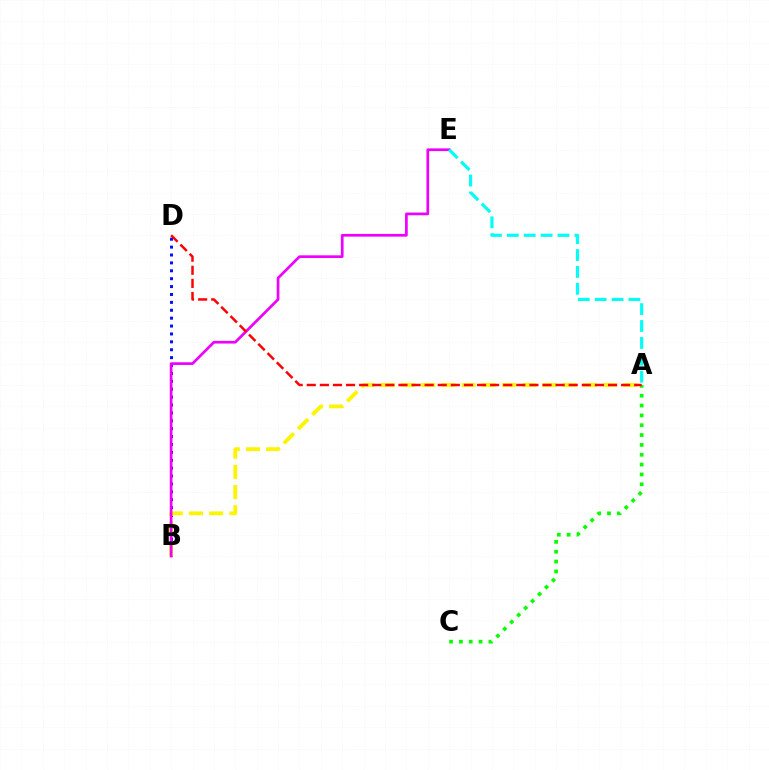{('B', 'D'): [{'color': '#0010ff', 'line_style': 'dotted', 'thickness': 2.15}], ('A', 'B'): [{'color': '#fcf500', 'line_style': 'dashed', 'thickness': 2.74}], ('B', 'E'): [{'color': '#ee00ff', 'line_style': 'solid', 'thickness': 1.95}], ('A', 'C'): [{'color': '#08ff00', 'line_style': 'dotted', 'thickness': 2.67}], ('A', 'D'): [{'color': '#ff0000', 'line_style': 'dashed', 'thickness': 1.78}], ('A', 'E'): [{'color': '#00fff6', 'line_style': 'dashed', 'thickness': 2.29}]}